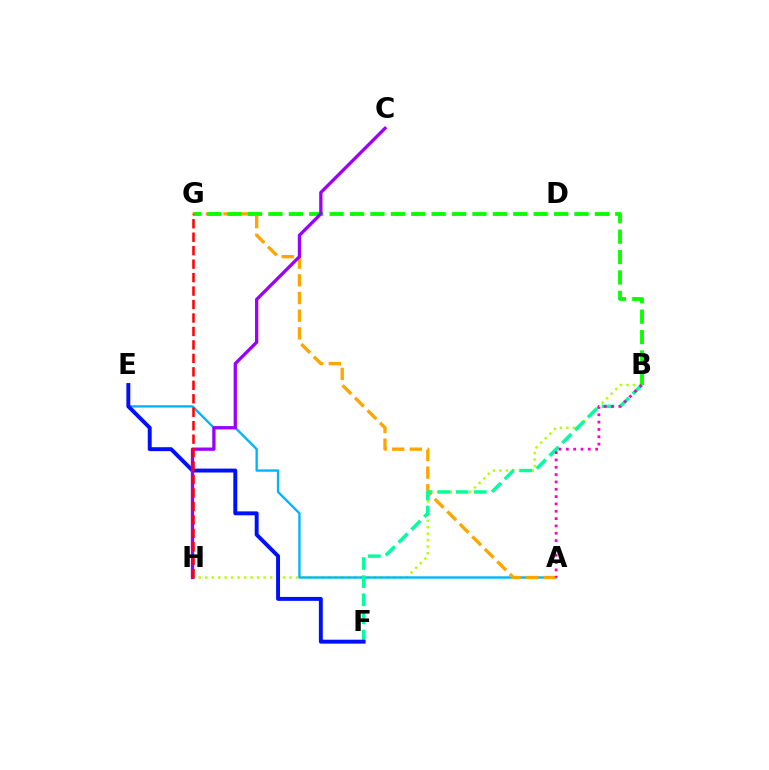{('B', 'H'): [{'color': '#b3ff00', 'line_style': 'dotted', 'thickness': 1.76}], ('A', 'E'): [{'color': '#00b5ff', 'line_style': 'solid', 'thickness': 1.71}], ('A', 'G'): [{'color': '#ffa500', 'line_style': 'dashed', 'thickness': 2.4}], ('B', 'F'): [{'color': '#00ff9d', 'line_style': 'dashed', 'thickness': 2.46}], ('E', 'F'): [{'color': '#0010ff', 'line_style': 'solid', 'thickness': 2.83}], ('B', 'G'): [{'color': '#08ff00', 'line_style': 'dashed', 'thickness': 2.77}], ('C', 'H'): [{'color': '#9b00ff', 'line_style': 'solid', 'thickness': 2.38}], ('A', 'B'): [{'color': '#ff00bd', 'line_style': 'dotted', 'thickness': 1.99}], ('G', 'H'): [{'color': '#ff0000', 'line_style': 'dashed', 'thickness': 1.83}]}